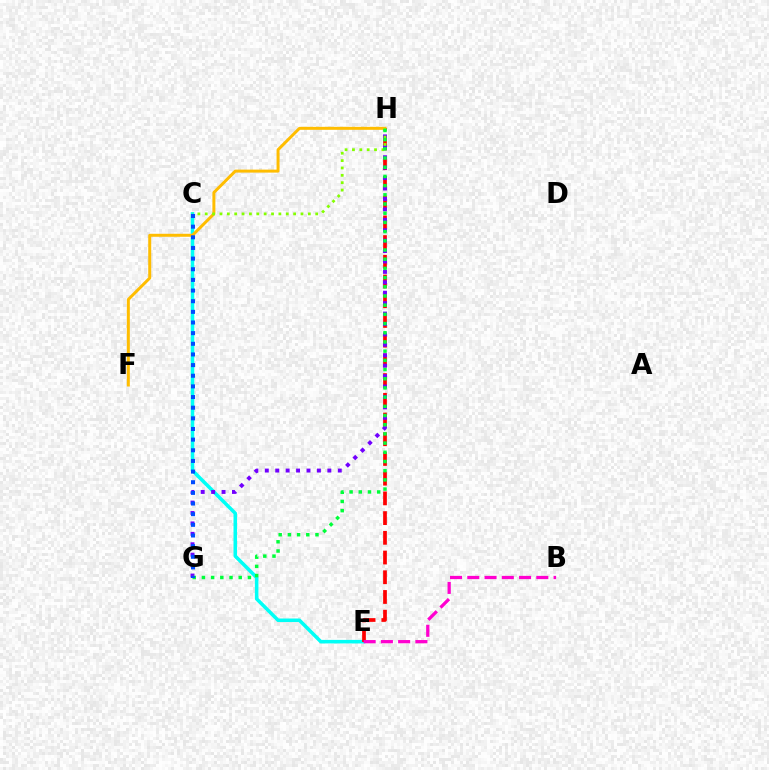{('C', 'E'): [{'color': '#00fff6', 'line_style': 'solid', 'thickness': 2.55}], ('E', 'H'): [{'color': '#ff0000', 'line_style': 'dashed', 'thickness': 2.68}], ('F', 'H'): [{'color': '#ffbd00', 'line_style': 'solid', 'thickness': 2.15}], ('B', 'E'): [{'color': '#ff00cf', 'line_style': 'dashed', 'thickness': 2.34}], ('G', 'H'): [{'color': '#7200ff', 'line_style': 'dotted', 'thickness': 2.83}, {'color': '#00ff39', 'line_style': 'dotted', 'thickness': 2.5}], ('C', 'H'): [{'color': '#84ff00', 'line_style': 'dotted', 'thickness': 2.0}], ('C', 'G'): [{'color': '#004bff', 'line_style': 'dotted', 'thickness': 2.89}]}